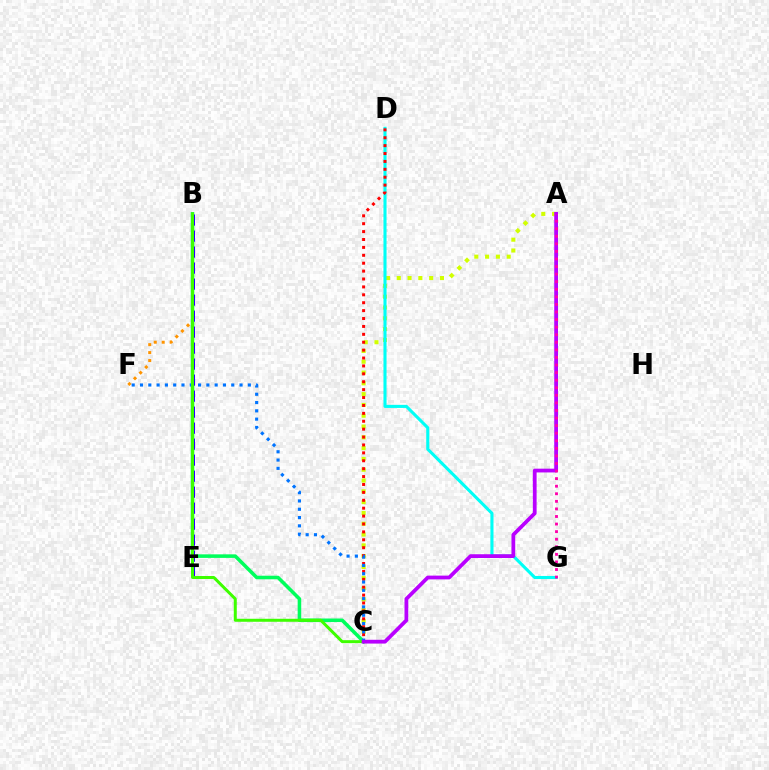{('A', 'C'): [{'color': '#d1ff00', 'line_style': 'dotted', 'thickness': 2.93}, {'color': '#b900ff', 'line_style': 'solid', 'thickness': 2.71}], ('D', 'G'): [{'color': '#00fff6', 'line_style': 'solid', 'thickness': 2.22}], ('B', 'C'): [{'color': '#00ff5c', 'line_style': 'solid', 'thickness': 2.56}, {'color': '#3dff00', 'line_style': 'solid', 'thickness': 2.15}], ('B', 'F'): [{'color': '#ff9400', 'line_style': 'dotted', 'thickness': 2.16}], ('B', 'E'): [{'color': '#2500ff', 'line_style': 'dashed', 'thickness': 2.17}], ('C', 'D'): [{'color': '#ff0000', 'line_style': 'dotted', 'thickness': 2.15}], ('C', 'F'): [{'color': '#0074ff', 'line_style': 'dotted', 'thickness': 2.25}], ('A', 'G'): [{'color': '#ff00ac', 'line_style': 'dotted', 'thickness': 2.06}]}